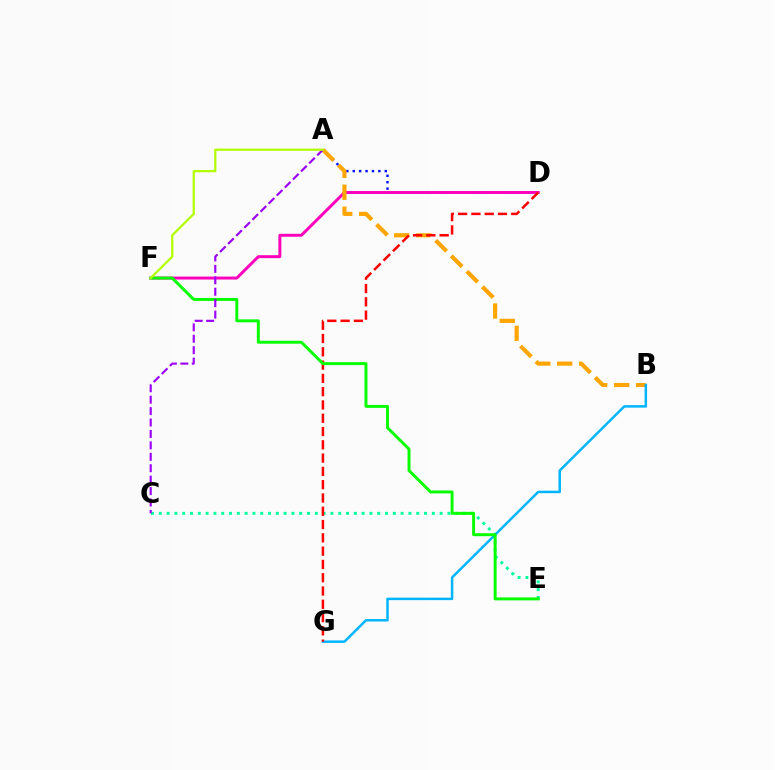{('A', 'D'): [{'color': '#0010ff', 'line_style': 'dotted', 'thickness': 1.74}], ('D', 'F'): [{'color': '#ff00bd', 'line_style': 'solid', 'thickness': 2.13}], ('A', 'B'): [{'color': '#ffa500', 'line_style': 'dashed', 'thickness': 2.98}], ('C', 'E'): [{'color': '#00ff9d', 'line_style': 'dotted', 'thickness': 2.12}], ('B', 'G'): [{'color': '#00b5ff', 'line_style': 'solid', 'thickness': 1.8}], ('D', 'G'): [{'color': '#ff0000', 'line_style': 'dashed', 'thickness': 1.81}], ('E', 'F'): [{'color': '#08ff00', 'line_style': 'solid', 'thickness': 2.12}], ('A', 'C'): [{'color': '#9b00ff', 'line_style': 'dashed', 'thickness': 1.55}], ('A', 'F'): [{'color': '#b3ff00', 'line_style': 'solid', 'thickness': 1.61}]}